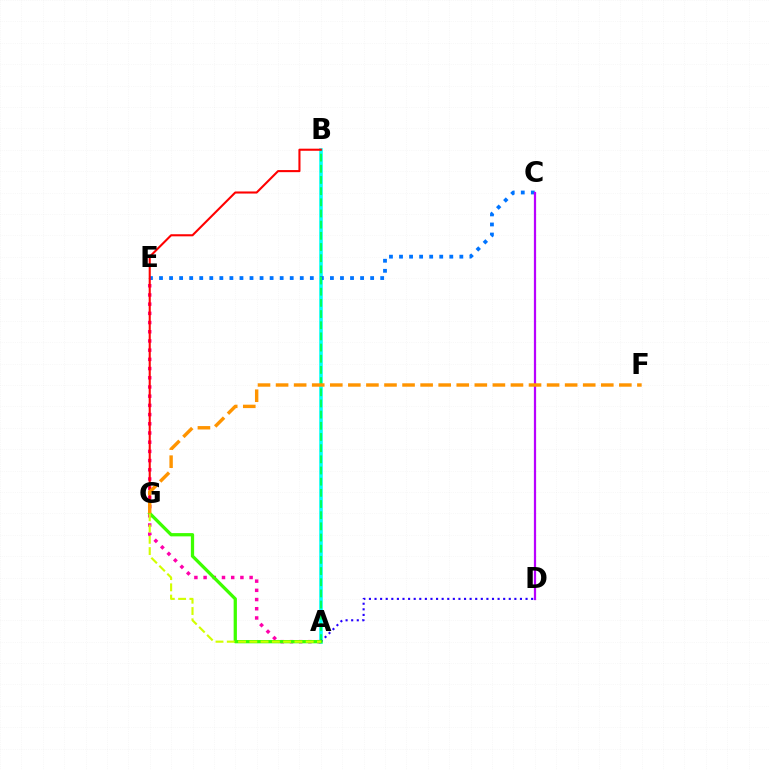{('A', 'B'): [{'color': '#00fff6', 'line_style': 'solid', 'thickness': 2.55}, {'color': '#00ff5c', 'line_style': 'dashed', 'thickness': 1.52}], ('C', 'E'): [{'color': '#0074ff', 'line_style': 'dotted', 'thickness': 2.73}], ('A', 'E'): [{'color': '#ff00ac', 'line_style': 'dotted', 'thickness': 2.5}], ('A', 'D'): [{'color': '#2500ff', 'line_style': 'dotted', 'thickness': 1.52}], ('B', 'G'): [{'color': '#ff0000', 'line_style': 'solid', 'thickness': 1.5}], ('A', 'G'): [{'color': '#3dff00', 'line_style': 'solid', 'thickness': 2.35}, {'color': '#d1ff00', 'line_style': 'dashed', 'thickness': 1.53}], ('C', 'D'): [{'color': '#b900ff', 'line_style': 'solid', 'thickness': 1.61}], ('F', 'G'): [{'color': '#ff9400', 'line_style': 'dashed', 'thickness': 2.45}]}